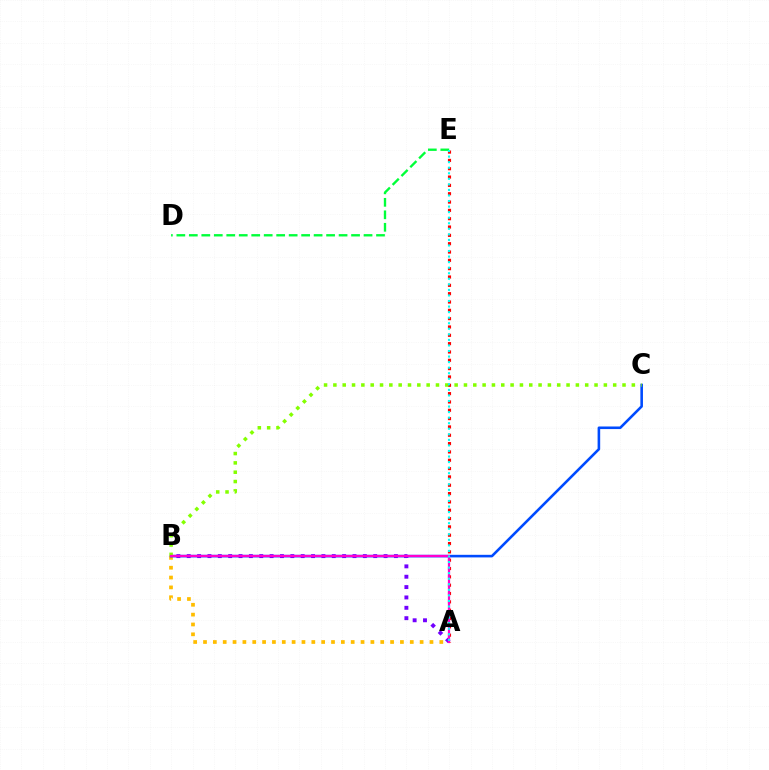{('A', 'B'): [{'color': '#ffbd00', 'line_style': 'dotted', 'thickness': 2.68}, {'color': '#7200ff', 'line_style': 'dotted', 'thickness': 2.81}, {'color': '#ff00cf', 'line_style': 'solid', 'thickness': 1.6}], ('B', 'C'): [{'color': '#004bff', 'line_style': 'solid', 'thickness': 1.86}, {'color': '#84ff00', 'line_style': 'dotted', 'thickness': 2.53}], ('A', 'E'): [{'color': '#ff0000', 'line_style': 'dotted', 'thickness': 2.26}, {'color': '#00fff6', 'line_style': 'dotted', 'thickness': 1.51}], ('D', 'E'): [{'color': '#00ff39', 'line_style': 'dashed', 'thickness': 1.7}]}